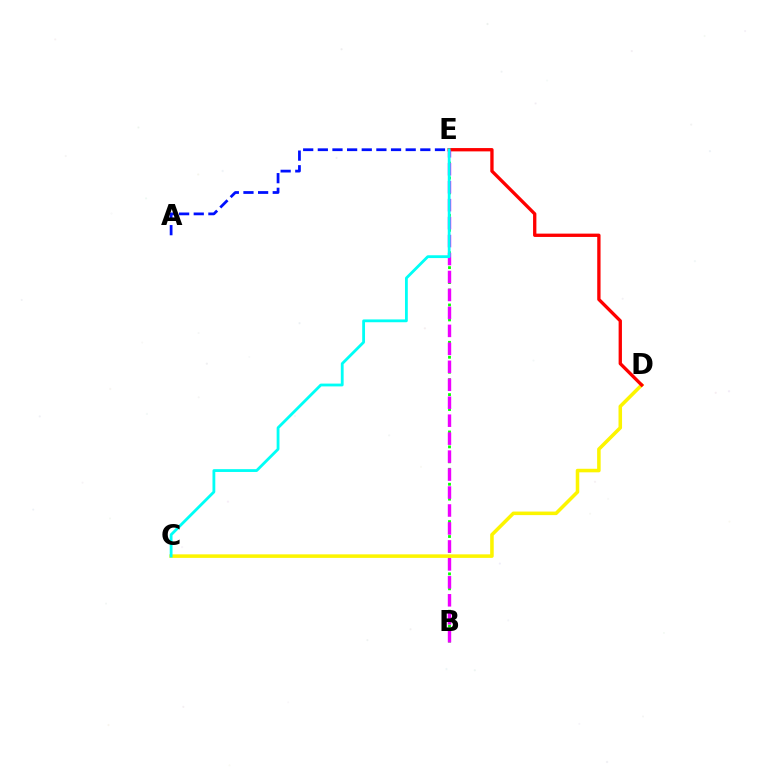{('A', 'E'): [{'color': '#0010ff', 'line_style': 'dashed', 'thickness': 1.99}], ('B', 'E'): [{'color': '#08ff00', 'line_style': 'dotted', 'thickness': 2.03}, {'color': '#ee00ff', 'line_style': 'dashed', 'thickness': 2.44}], ('C', 'D'): [{'color': '#fcf500', 'line_style': 'solid', 'thickness': 2.55}], ('D', 'E'): [{'color': '#ff0000', 'line_style': 'solid', 'thickness': 2.39}], ('C', 'E'): [{'color': '#00fff6', 'line_style': 'solid', 'thickness': 2.02}]}